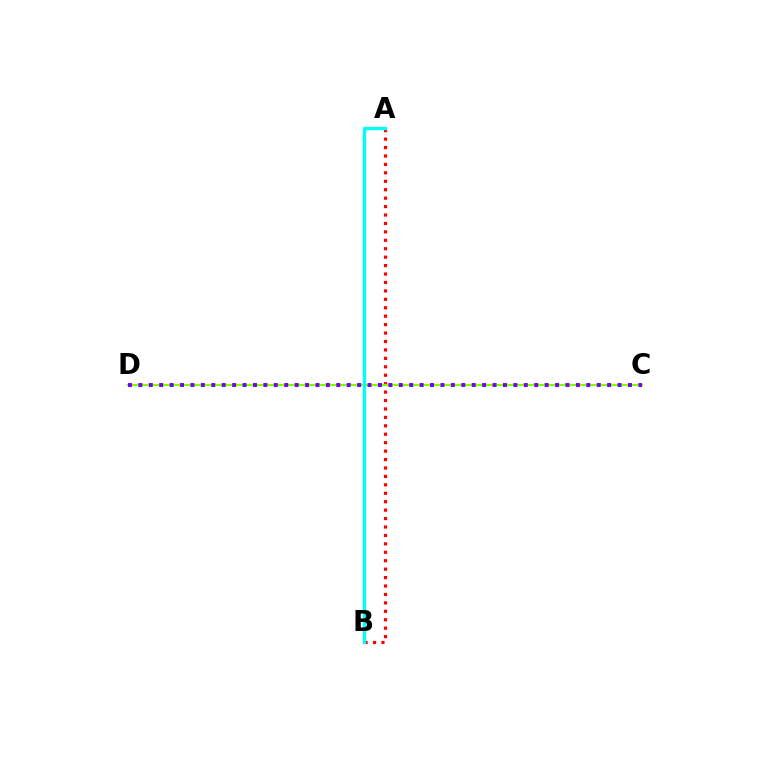{('A', 'B'): [{'color': '#ff0000', 'line_style': 'dotted', 'thickness': 2.29}, {'color': '#00fff6', 'line_style': 'solid', 'thickness': 2.4}], ('C', 'D'): [{'color': '#84ff00', 'line_style': 'solid', 'thickness': 1.55}, {'color': '#7200ff', 'line_style': 'dotted', 'thickness': 2.83}]}